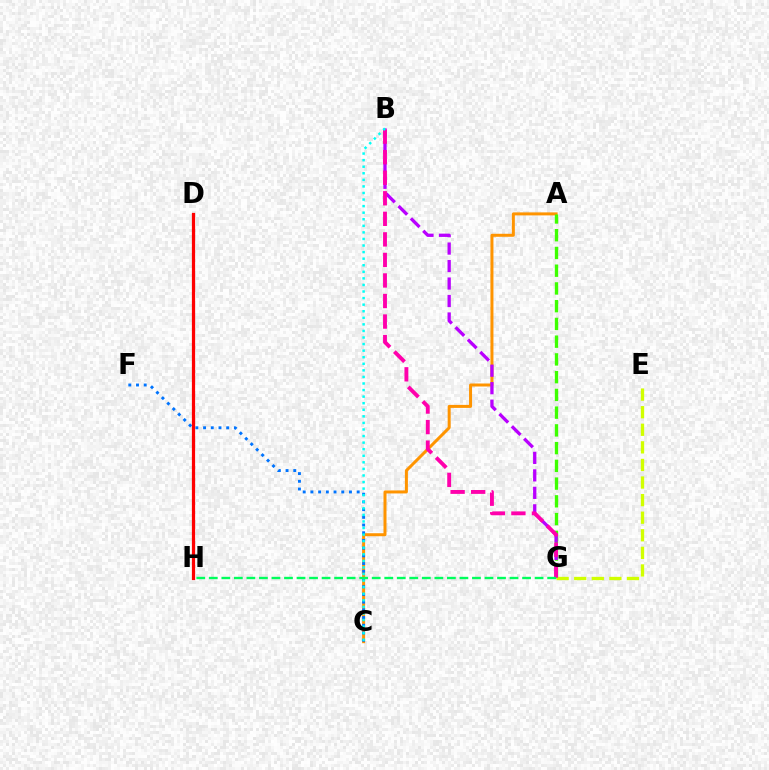{('D', 'H'): [{'color': '#2500ff', 'line_style': 'solid', 'thickness': 1.83}, {'color': '#ff0000', 'line_style': 'solid', 'thickness': 2.32}], ('A', 'C'): [{'color': '#ff9400', 'line_style': 'solid', 'thickness': 2.16}], ('C', 'F'): [{'color': '#0074ff', 'line_style': 'dotted', 'thickness': 2.09}], ('A', 'G'): [{'color': '#3dff00', 'line_style': 'dashed', 'thickness': 2.41}], ('E', 'G'): [{'color': '#d1ff00', 'line_style': 'dashed', 'thickness': 2.39}], ('B', 'G'): [{'color': '#b900ff', 'line_style': 'dashed', 'thickness': 2.37}, {'color': '#ff00ac', 'line_style': 'dashed', 'thickness': 2.79}], ('B', 'C'): [{'color': '#00fff6', 'line_style': 'dotted', 'thickness': 1.78}], ('G', 'H'): [{'color': '#00ff5c', 'line_style': 'dashed', 'thickness': 1.7}]}